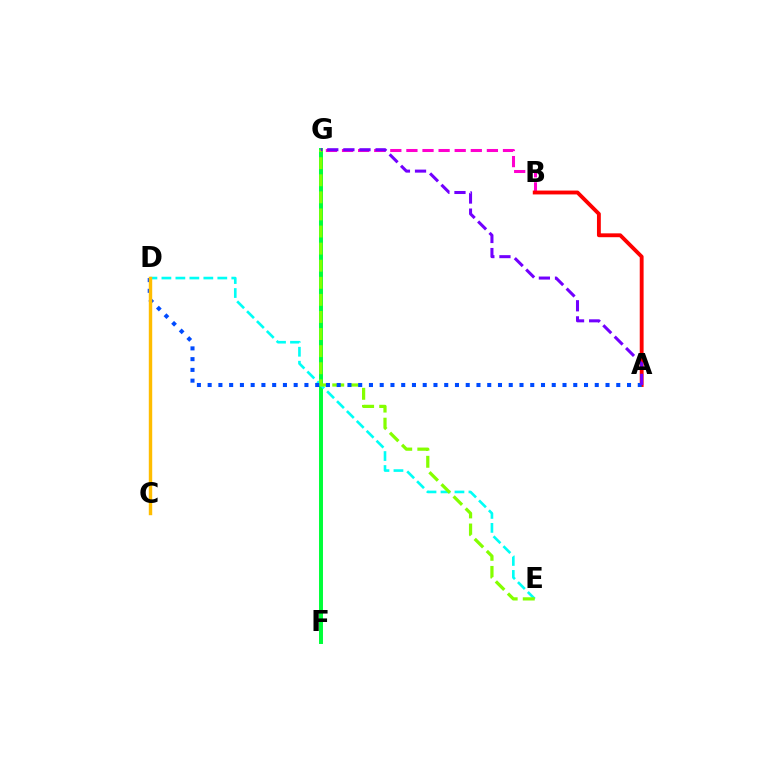{('F', 'G'): [{'color': '#00ff39', 'line_style': 'solid', 'thickness': 2.85}], ('B', 'G'): [{'color': '#ff00cf', 'line_style': 'dashed', 'thickness': 2.19}], ('D', 'E'): [{'color': '#00fff6', 'line_style': 'dashed', 'thickness': 1.9}], ('E', 'G'): [{'color': '#84ff00', 'line_style': 'dashed', 'thickness': 2.32}], ('A', 'B'): [{'color': '#ff0000', 'line_style': 'solid', 'thickness': 2.78}], ('A', 'D'): [{'color': '#004bff', 'line_style': 'dotted', 'thickness': 2.92}], ('C', 'D'): [{'color': '#ffbd00', 'line_style': 'solid', 'thickness': 2.46}], ('A', 'G'): [{'color': '#7200ff', 'line_style': 'dashed', 'thickness': 2.19}]}